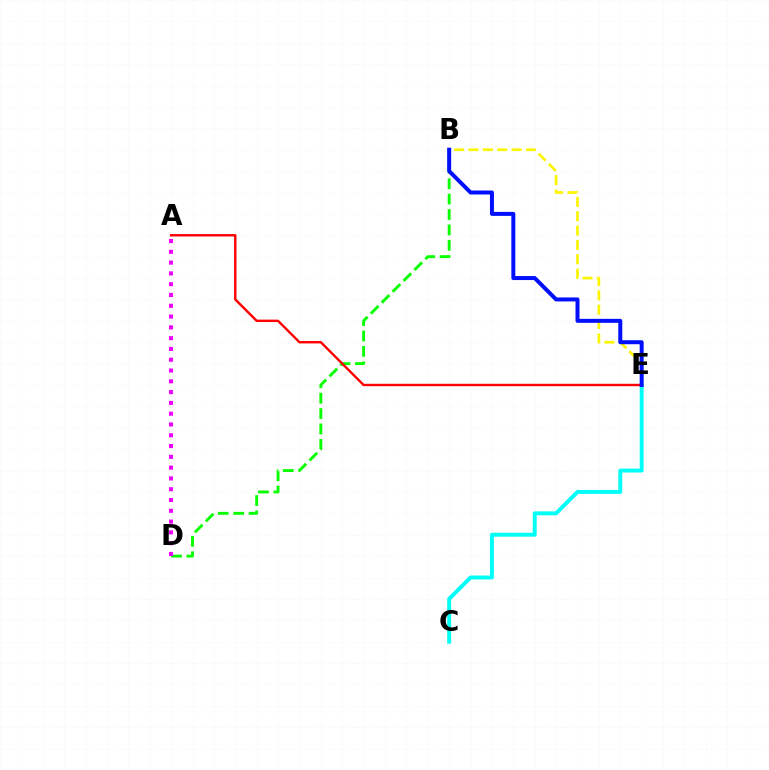{('B', 'D'): [{'color': '#08ff00', 'line_style': 'dashed', 'thickness': 2.09}], ('C', 'E'): [{'color': '#00fff6', 'line_style': 'solid', 'thickness': 2.82}], ('A', 'D'): [{'color': '#ee00ff', 'line_style': 'dotted', 'thickness': 2.93}], ('A', 'E'): [{'color': '#ff0000', 'line_style': 'solid', 'thickness': 1.73}], ('B', 'E'): [{'color': '#fcf500', 'line_style': 'dashed', 'thickness': 1.95}, {'color': '#0010ff', 'line_style': 'solid', 'thickness': 2.88}]}